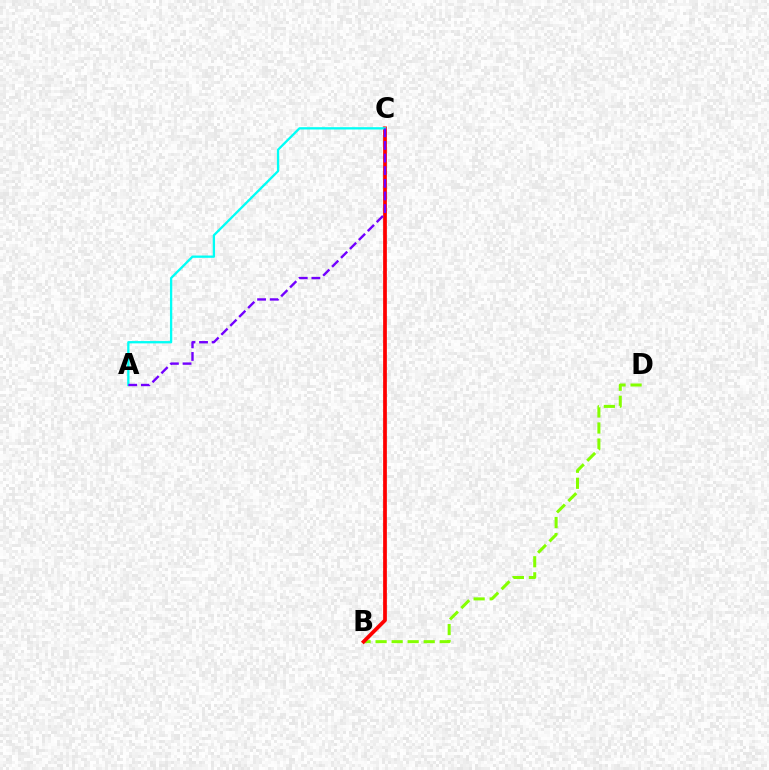{('B', 'D'): [{'color': '#84ff00', 'line_style': 'dashed', 'thickness': 2.18}], ('B', 'C'): [{'color': '#ff0000', 'line_style': 'solid', 'thickness': 2.69}], ('A', 'C'): [{'color': '#00fff6', 'line_style': 'solid', 'thickness': 1.66}, {'color': '#7200ff', 'line_style': 'dashed', 'thickness': 1.72}]}